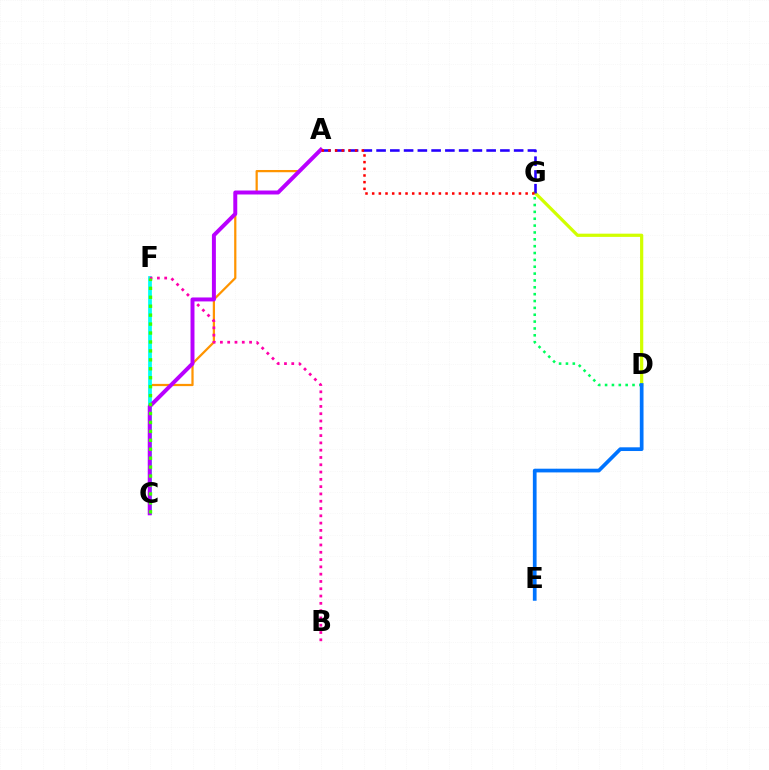{('A', 'C'): [{'color': '#ff9400', 'line_style': 'solid', 'thickness': 1.61}, {'color': '#b900ff', 'line_style': 'solid', 'thickness': 2.85}], ('C', 'F'): [{'color': '#00fff6', 'line_style': 'solid', 'thickness': 2.71}, {'color': '#3dff00', 'line_style': 'dotted', 'thickness': 2.43}], ('D', 'G'): [{'color': '#d1ff00', 'line_style': 'solid', 'thickness': 2.32}, {'color': '#00ff5c', 'line_style': 'dotted', 'thickness': 1.86}], ('A', 'G'): [{'color': '#2500ff', 'line_style': 'dashed', 'thickness': 1.87}, {'color': '#ff0000', 'line_style': 'dotted', 'thickness': 1.81}], ('B', 'F'): [{'color': '#ff00ac', 'line_style': 'dotted', 'thickness': 1.98}], ('D', 'E'): [{'color': '#0074ff', 'line_style': 'solid', 'thickness': 2.68}]}